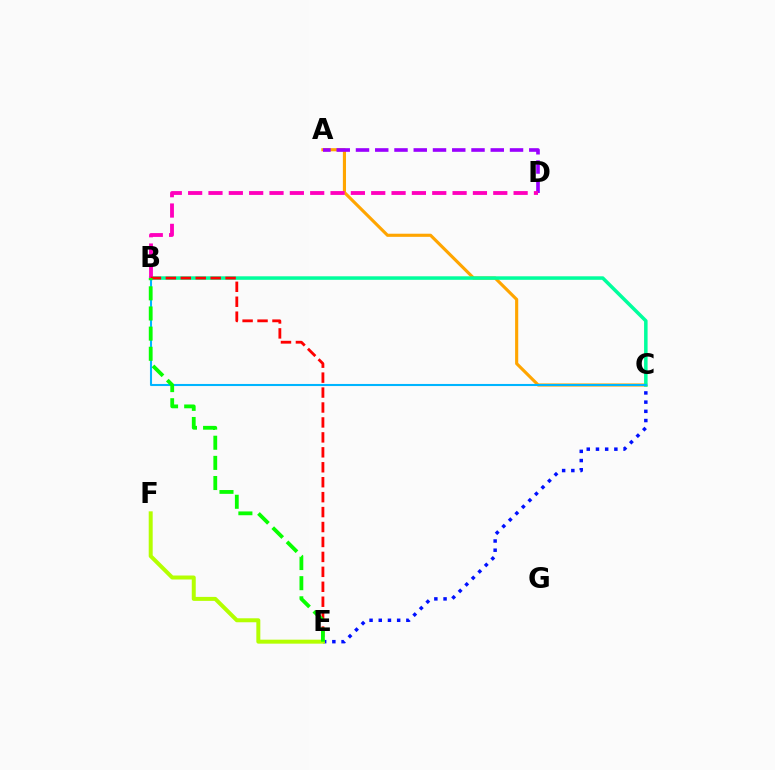{('C', 'E'): [{'color': '#0010ff', 'line_style': 'dotted', 'thickness': 2.5}], ('A', 'C'): [{'color': '#ffa500', 'line_style': 'solid', 'thickness': 2.25}], ('B', 'C'): [{'color': '#00ff9d', 'line_style': 'solid', 'thickness': 2.53}, {'color': '#00b5ff', 'line_style': 'solid', 'thickness': 1.5}], ('A', 'D'): [{'color': '#9b00ff', 'line_style': 'dashed', 'thickness': 2.62}], ('B', 'D'): [{'color': '#ff00bd', 'line_style': 'dashed', 'thickness': 2.76}], ('B', 'E'): [{'color': '#ff0000', 'line_style': 'dashed', 'thickness': 2.03}, {'color': '#08ff00', 'line_style': 'dashed', 'thickness': 2.74}], ('E', 'F'): [{'color': '#b3ff00', 'line_style': 'solid', 'thickness': 2.86}]}